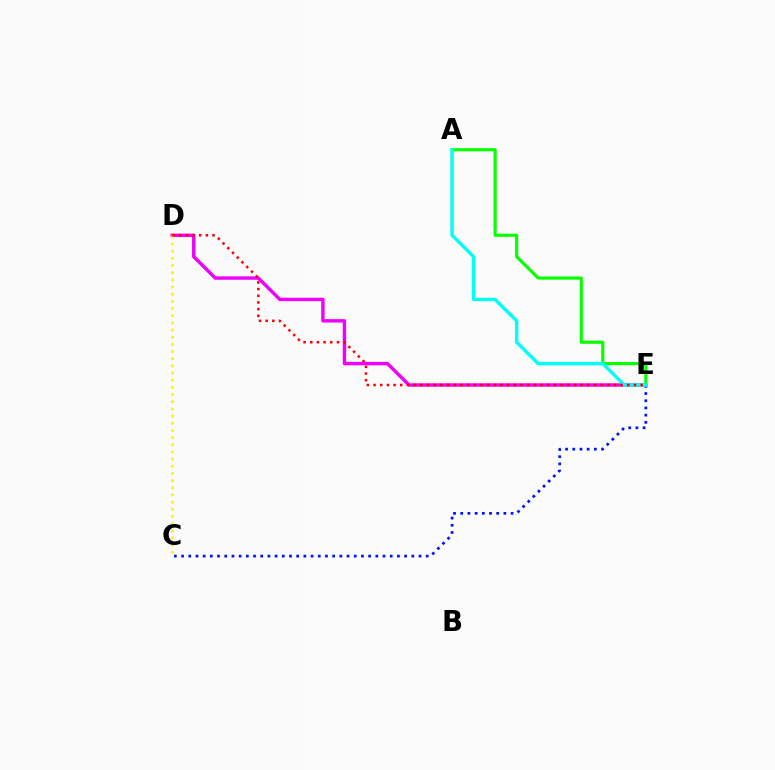{('D', 'E'): [{'color': '#ee00ff', 'line_style': 'solid', 'thickness': 2.46}, {'color': '#ff0000', 'line_style': 'dotted', 'thickness': 1.81}], ('C', 'D'): [{'color': '#fcf500', 'line_style': 'dotted', 'thickness': 1.95}], ('C', 'E'): [{'color': '#0010ff', 'line_style': 'dotted', 'thickness': 1.95}], ('A', 'E'): [{'color': '#08ff00', 'line_style': 'solid', 'thickness': 2.28}, {'color': '#00fff6', 'line_style': 'solid', 'thickness': 2.46}]}